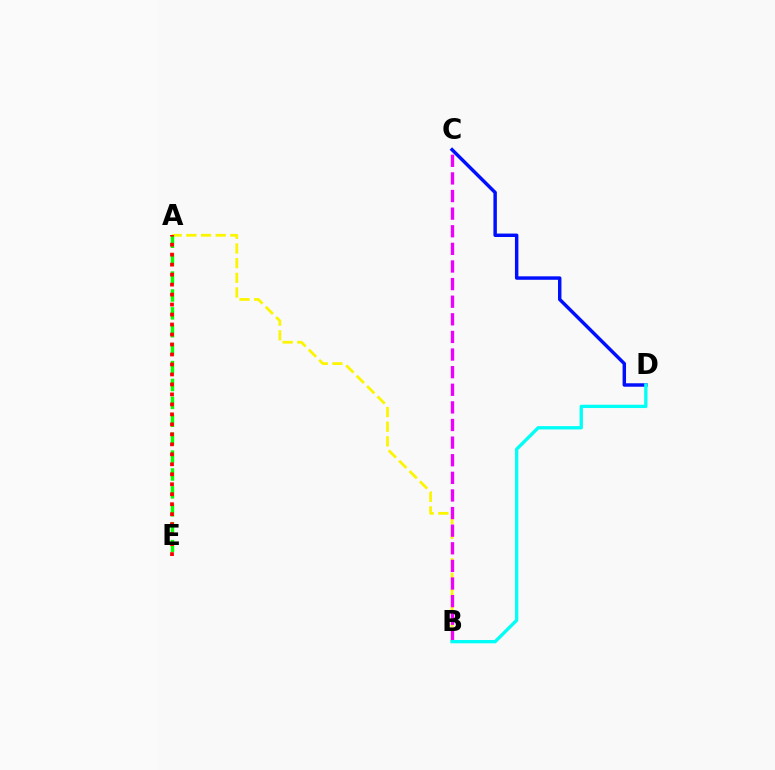{('C', 'D'): [{'color': '#0010ff', 'line_style': 'solid', 'thickness': 2.48}], ('A', 'B'): [{'color': '#fcf500', 'line_style': 'dashed', 'thickness': 1.99}], ('B', 'C'): [{'color': '#ee00ff', 'line_style': 'dashed', 'thickness': 2.39}], ('A', 'E'): [{'color': '#08ff00', 'line_style': 'dashed', 'thickness': 2.43}, {'color': '#ff0000', 'line_style': 'dotted', 'thickness': 2.71}], ('B', 'D'): [{'color': '#00fff6', 'line_style': 'solid', 'thickness': 2.38}]}